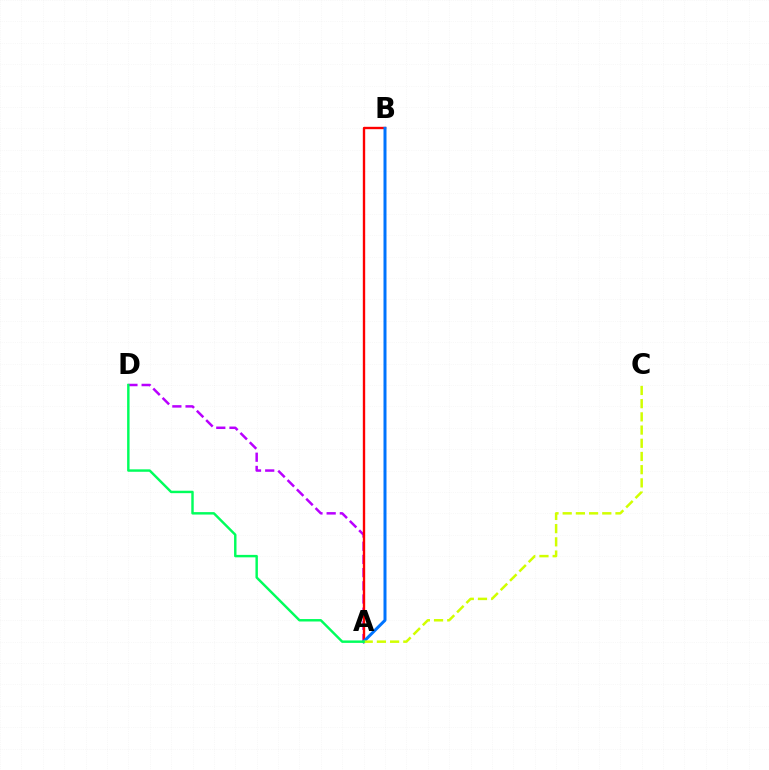{('A', 'D'): [{'color': '#b900ff', 'line_style': 'dashed', 'thickness': 1.79}, {'color': '#00ff5c', 'line_style': 'solid', 'thickness': 1.76}], ('A', 'B'): [{'color': '#ff0000', 'line_style': 'solid', 'thickness': 1.7}, {'color': '#0074ff', 'line_style': 'solid', 'thickness': 2.16}], ('A', 'C'): [{'color': '#d1ff00', 'line_style': 'dashed', 'thickness': 1.79}]}